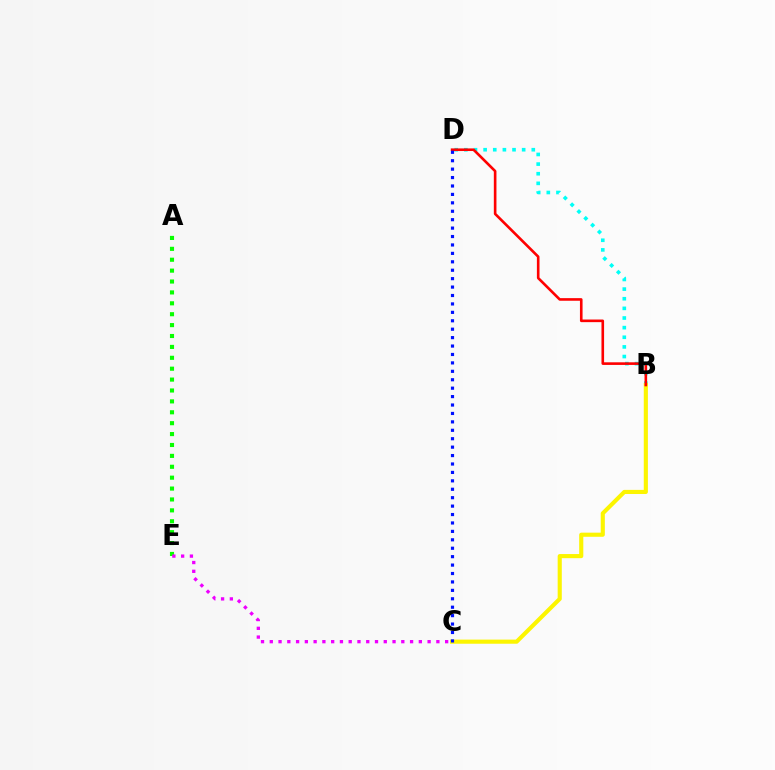{('B', 'D'): [{'color': '#00fff6', 'line_style': 'dotted', 'thickness': 2.62}, {'color': '#ff0000', 'line_style': 'solid', 'thickness': 1.89}], ('A', 'E'): [{'color': '#08ff00', 'line_style': 'dotted', 'thickness': 2.96}], ('B', 'C'): [{'color': '#fcf500', 'line_style': 'solid', 'thickness': 2.97}], ('C', 'D'): [{'color': '#0010ff', 'line_style': 'dotted', 'thickness': 2.29}], ('C', 'E'): [{'color': '#ee00ff', 'line_style': 'dotted', 'thickness': 2.38}]}